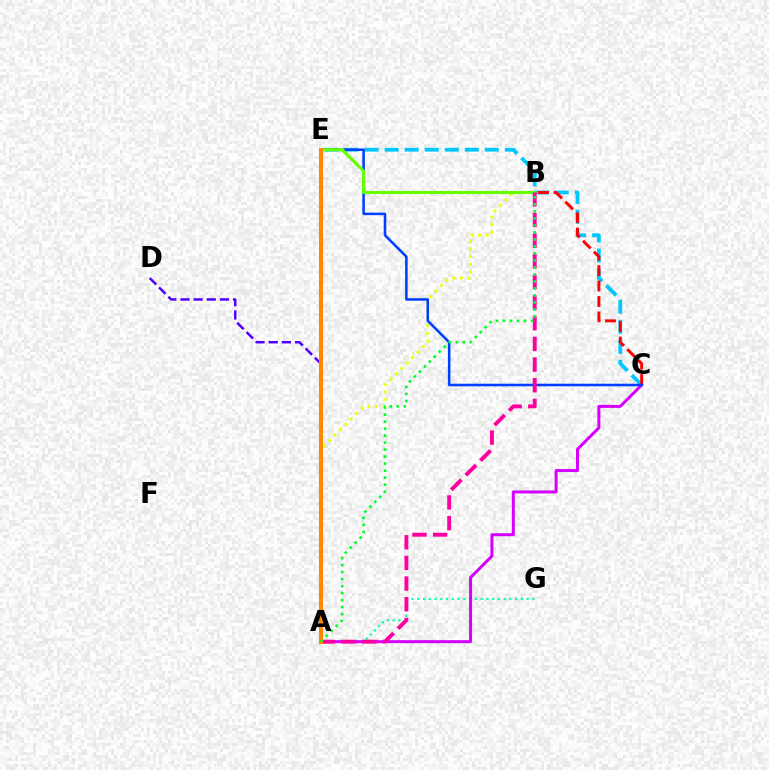{('C', 'E'): [{'color': '#00c7ff', 'line_style': 'dashed', 'thickness': 2.72}, {'color': '#003fff', 'line_style': 'solid', 'thickness': 1.83}], ('A', 'G'): [{'color': '#00ffaf', 'line_style': 'dotted', 'thickness': 1.56}], ('A', 'B'): [{'color': '#eeff00', 'line_style': 'dotted', 'thickness': 2.07}, {'color': '#ff00a0', 'line_style': 'dashed', 'thickness': 2.81}, {'color': '#00ff27', 'line_style': 'dotted', 'thickness': 1.9}], ('A', 'D'): [{'color': '#4f00ff', 'line_style': 'dashed', 'thickness': 1.79}], ('A', 'C'): [{'color': '#d600ff', 'line_style': 'solid', 'thickness': 2.16}], ('B', 'C'): [{'color': '#ff0000', 'line_style': 'dashed', 'thickness': 2.1}], ('B', 'E'): [{'color': '#66ff00', 'line_style': 'solid', 'thickness': 2.24}], ('A', 'E'): [{'color': '#ff8800', 'line_style': 'solid', 'thickness': 2.94}]}